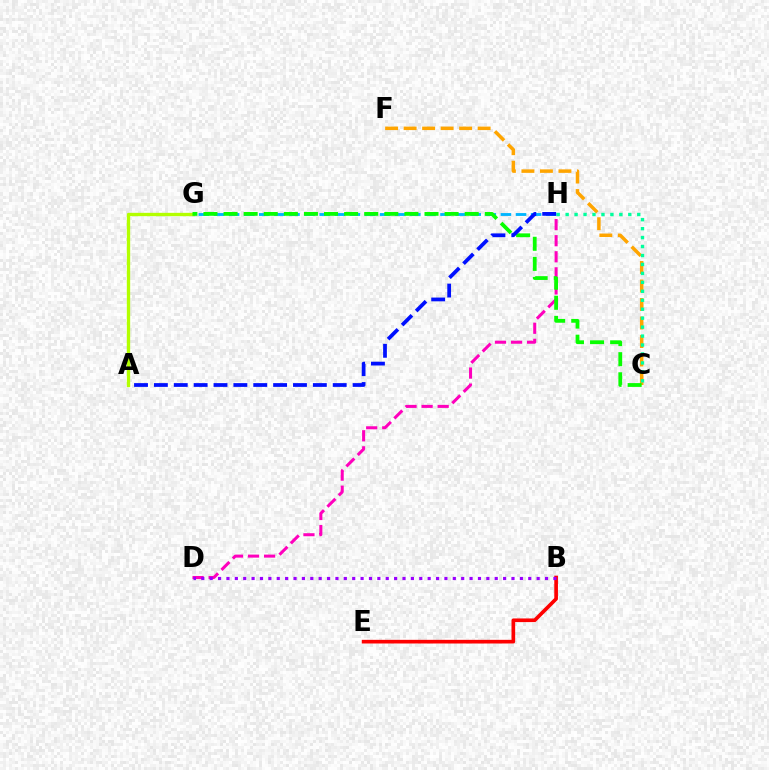{('D', 'H'): [{'color': '#ff00bd', 'line_style': 'dashed', 'thickness': 2.18}], ('C', 'F'): [{'color': '#ffa500', 'line_style': 'dashed', 'thickness': 2.51}], ('G', 'H'): [{'color': '#00b5ff', 'line_style': 'dashed', 'thickness': 2.05}], ('B', 'E'): [{'color': '#ff0000', 'line_style': 'solid', 'thickness': 2.63}], ('A', 'G'): [{'color': '#b3ff00', 'line_style': 'solid', 'thickness': 2.4}], ('C', 'G'): [{'color': '#08ff00', 'line_style': 'dashed', 'thickness': 2.73}], ('B', 'D'): [{'color': '#9b00ff', 'line_style': 'dotted', 'thickness': 2.28}], ('A', 'H'): [{'color': '#0010ff', 'line_style': 'dashed', 'thickness': 2.7}], ('C', 'H'): [{'color': '#00ff9d', 'line_style': 'dotted', 'thickness': 2.43}]}